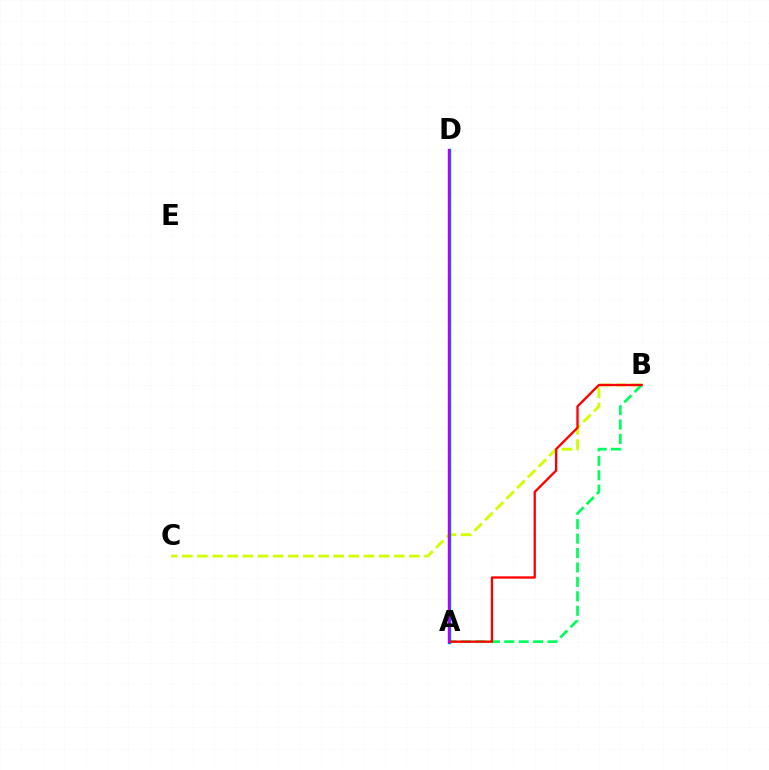{('B', 'C'): [{'color': '#d1ff00', 'line_style': 'dashed', 'thickness': 2.06}], ('A', 'B'): [{'color': '#00ff5c', 'line_style': 'dashed', 'thickness': 1.96}, {'color': '#ff0000', 'line_style': 'solid', 'thickness': 1.68}], ('A', 'D'): [{'color': '#0074ff', 'line_style': 'solid', 'thickness': 2.38}, {'color': '#b900ff', 'line_style': 'solid', 'thickness': 1.55}]}